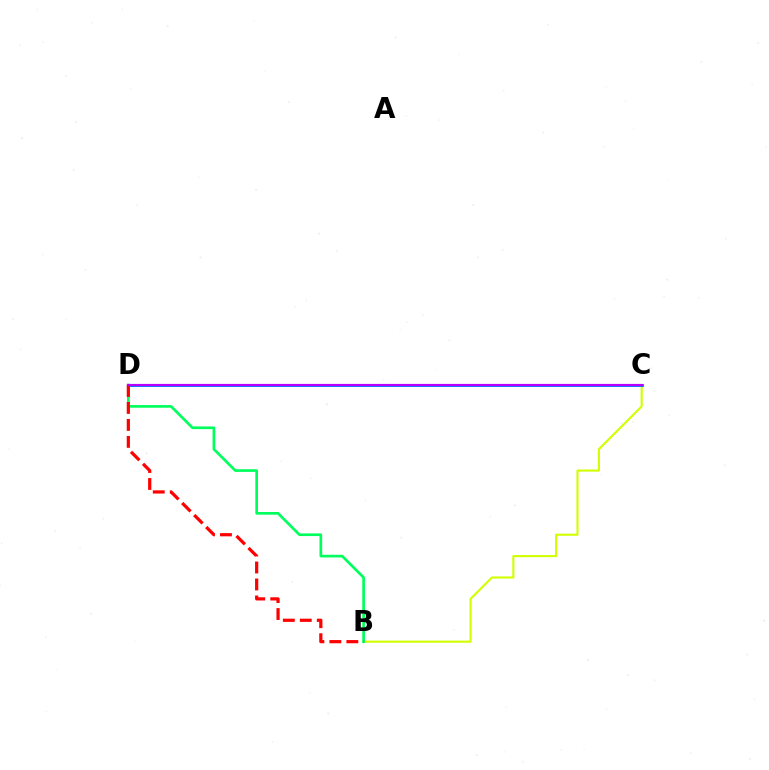{('B', 'C'): [{'color': '#d1ff00', 'line_style': 'solid', 'thickness': 1.52}], ('B', 'D'): [{'color': '#00ff5c', 'line_style': 'solid', 'thickness': 1.92}, {'color': '#ff0000', 'line_style': 'dashed', 'thickness': 2.31}], ('C', 'D'): [{'color': '#0074ff', 'line_style': 'solid', 'thickness': 2.05}, {'color': '#b900ff', 'line_style': 'solid', 'thickness': 1.57}]}